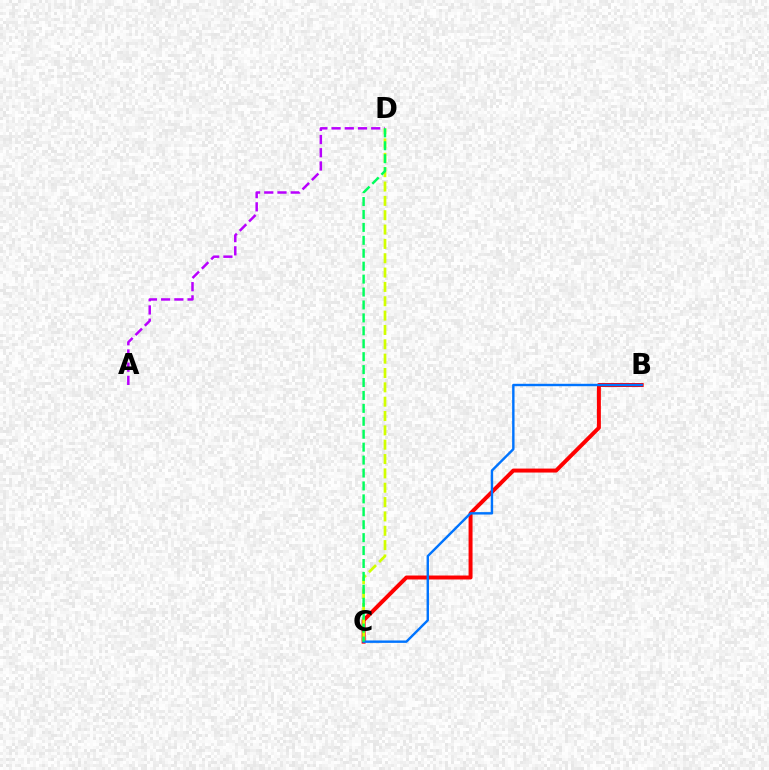{('B', 'C'): [{'color': '#ff0000', 'line_style': 'solid', 'thickness': 2.85}, {'color': '#0074ff', 'line_style': 'solid', 'thickness': 1.73}], ('C', 'D'): [{'color': '#d1ff00', 'line_style': 'dashed', 'thickness': 1.95}, {'color': '#00ff5c', 'line_style': 'dashed', 'thickness': 1.76}], ('A', 'D'): [{'color': '#b900ff', 'line_style': 'dashed', 'thickness': 1.8}]}